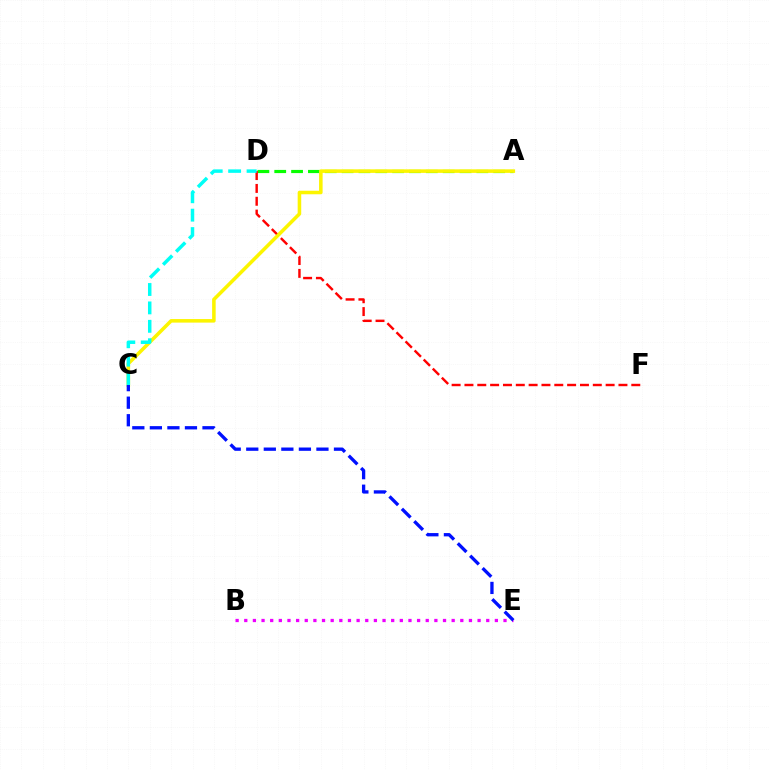{('B', 'E'): [{'color': '#ee00ff', 'line_style': 'dotted', 'thickness': 2.35}], ('A', 'D'): [{'color': '#08ff00', 'line_style': 'dashed', 'thickness': 2.29}], ('D', 'F'): [{'color': '#ff0000', 'line_style': 'dashed', 'thickness': 1.74}], ('A', 'C'): [{'color': '#fcf500', 'line_style': 'solid', 'thickness': 2.56}], ('C', 'E'): [{'color': '#0010ff', 'line_style': 'dashed', 'thickness': 2.38}], ('C', 'D'): [{'color': '#00fff6', 'line_style': 'dashed', 'thickness': 2.5}]}